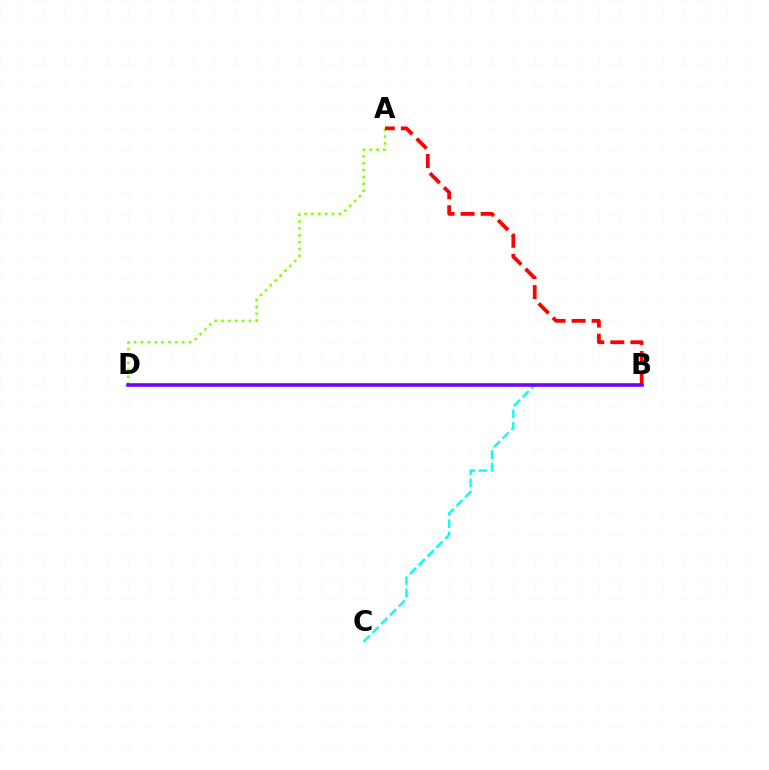{('A', 'D'): [{'color': '#84ff00', 'line_style': 'dotted', 'thickness': 1.87}], ('B', 'C'): [{'color': '#00fff6', 'line_style': 'dashed', 'thickness': 1.69}], ('A', 'B'): [{'color': '#ff0000', 'line_style': 'dashed', 'thickness': 2.72}], ('B', 'D'): [{'color': '#7200ff', 'line_style': 'solid', 'thickness': 2.58}]}